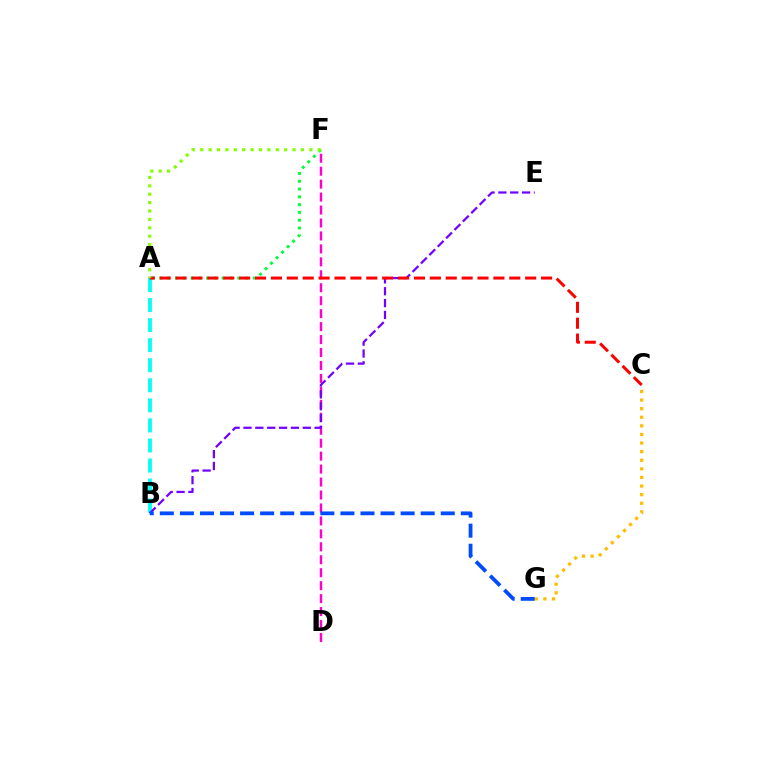{('A', 'B'): [{'color': '#00fff6', 'line_style': 'dashed', 'thickness': 2.72}], ('A', 'F'): [{'color': '#00ff39', 'line_style': 'dotted', 'thickness': 2.12}, {'color': '#84ff00', 'line_style': 'dotted', 'thickness': 2.28}], ('D', 'F'): [{'color': '#ff00cf', 'line_style': 'dashed', 'thickness': 1.76}], ('B', 'E'): [{'color': '#7200ff', 'line_style': 'dashed', 'thickness': 1.61}], ('A', 'C'): [{'color': '#ff0000', 'line_style': 'dashed', 'thickness': 2.16}], ('C', 'G'): [{'color': '#ffbd00', 'line_style': 'dotted', 'thickness': 2.34}], ('B', 'G'): [{'color': '#004bff', 'line_style': 'dashed', 'thickness': 2.73}]}